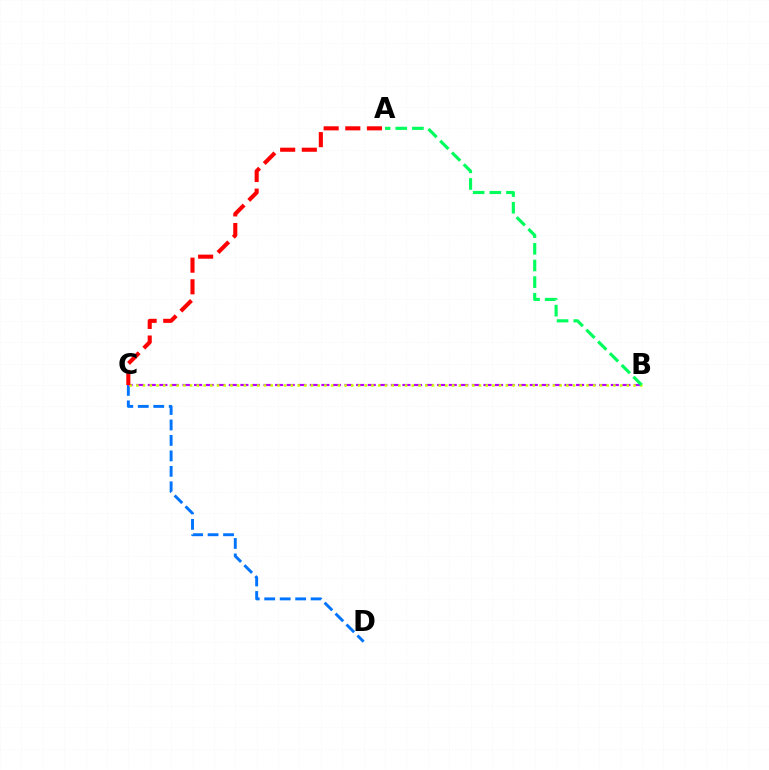{('C', 'D'): [{'color': '#0074ff', 'line_style': 'dashed', 'thickness': 2.1}], ('B', 'C'): [{'color': '#b900ff', 'line_style': 'dashed', 'thickness': 1.57}, {'color': '#d1ff00', 'line_style': 'dotted', 'thickness': 1.83}], ('A', 'C'): [{'color': '#ff0000', 'line_style': 'dashed', 'thickness': 2.94}], ('A', 'B'): [{'color': '#00ff5c', 'line_style': 'dashed', 'thickness': 2.26}]}